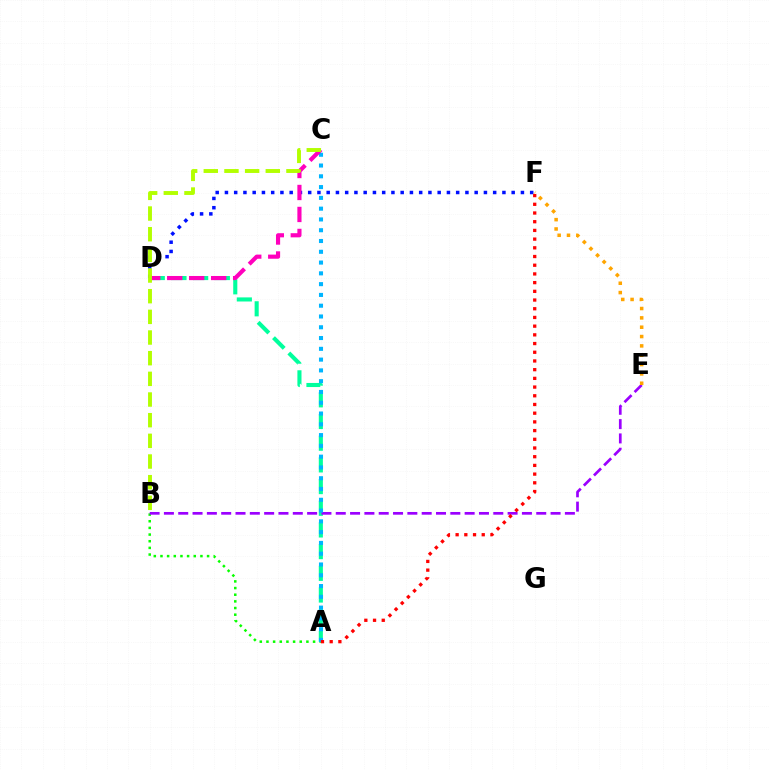{('A', 'D'): [{'color': '#00ff9d', 'line_style': 'dashed', 'thickness': 2.95}], ('D', 'F'): [{'color': '#0010ff', 'line_style': 'dotted', 'thickness': 2.51}], ('A', 'B'): [{'color': '#08ff00', 'line_style': 'dotted', 'thickness': 1.81}], ('B', 'E'): [{'color': '#9b00ff', 'line_style': 'dashed', 'thickness': 1.95}], ('A', 'C'): [{'color': '#00b5ff', 'line_style': 'dotted', 'thickness': 2.93}], ('C', 'D'): [{'color': '#ff00bd', 'line_style': 'dashed', 'thickness': 2.99}], ('B', 'C'): [{'color': '#b3ff00', 'line_style': 'dashed', 'thickness': 2.81}], ('A', 'F'): [{'color': '#ff0000', 'line_style': 'dotted', 'thickness': 2.36}], ('E', 'F'): [{'color': '#ffa500', 'line_style': 'dotted', 'thickness': 2.54}]}